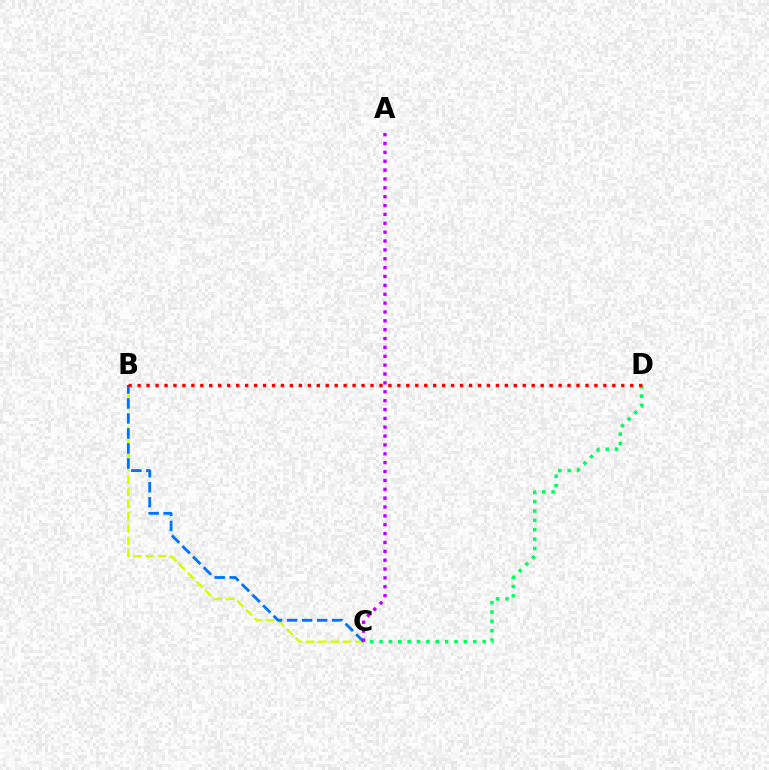{('B', 'C'): [{'color': '#d1ff00', 'line_style': 'dashed', 'thickness': 1.66}, {'color': '#0074ff', 'line_style': 'dashed', 'thickness': 2.04}], ('C', 'D'): [{'color': '#00ff5c', 'line_style': 'dotted', 'thickness': 2.55}], ('B', 'D'): [{'color': '#ff0000', 'line_style': 'dotted', 'thickness': 2.43}], ('A', 'C'): [{'color': '#b900ff', 'line_style': 'dotted', 'thickness': 2.41}]}